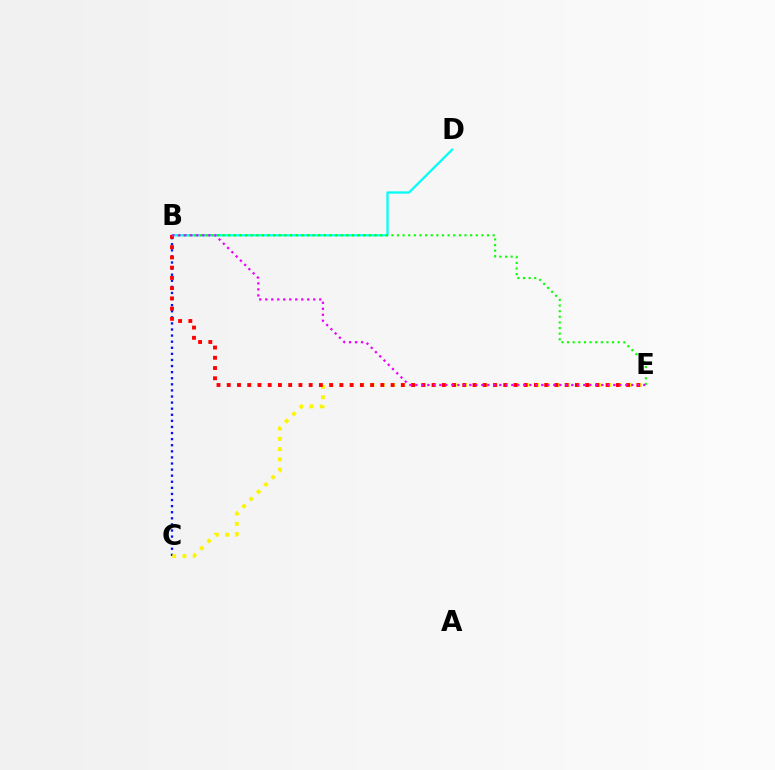{('B', 'C'): [{'color': '#0010ff', 'line_style': 'dotted', 'thickness': 1.65}], ('C', 'E'): [{'color': '#fcf500', 'line_style': 'dotted', 'thickness': 2.8}], ('B', 'D'): [{'color': '#00fff6', 'line_style': 'solid', 'thickness': 1.63}], ('B', 'E'): [{'color': '#ff0000', 'line_style': 'dotted', 'thickness': 2.78}, {'color': '#08ff00', 'line_style': 'dotted', 'thickness': 1.53}, {'color': '#ee00ff', 'line_style': 'dotted', 'thickness': 1.63}]}